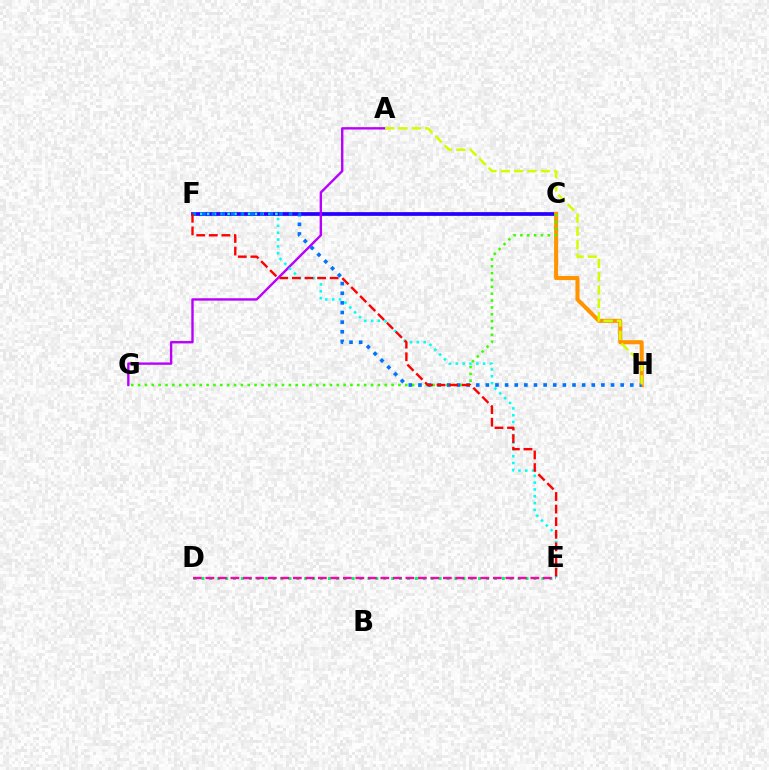{('C', 'F'): [{'color': '#2500ff', 'line_style': 'solid', 'thickness': 2.68}], ('A', 'G'): [{'color': '#b900ff', 'line_style': 'solid', 'thickness': 1.72}], ('C', 'H'): [{'color': '#ff9400', 'line_style': 'solid', 'thickness': 2.92}], ('C', 'G'): [{'color': '#3dff00', 'line_style': 'dotted', 'thickness': 1.86}], ('E', 'F'): [{'color': '#00fff6', 'line_style': 'dotted', 'thickness': 1.86}, {'color': '#ff0000', 'line_style': 'dashed', 'thickness': 1.71}], ('F', 'H'): [{'color': '#0074ff', 'line_style': 'dotted', 'thickness': 2.62}], ('D', 'E'): [{'color': '#00ff5c', 'line_style': 'dotted', 'thickness': 2.15}, {'color': '#ff00ac', 'line_style': 'dashed', 'thickness': 1.7}], ('A', 'H'): [{'color': '#d1ff00', 'line_style': 'dashed', 'thickness': 1.81}]}